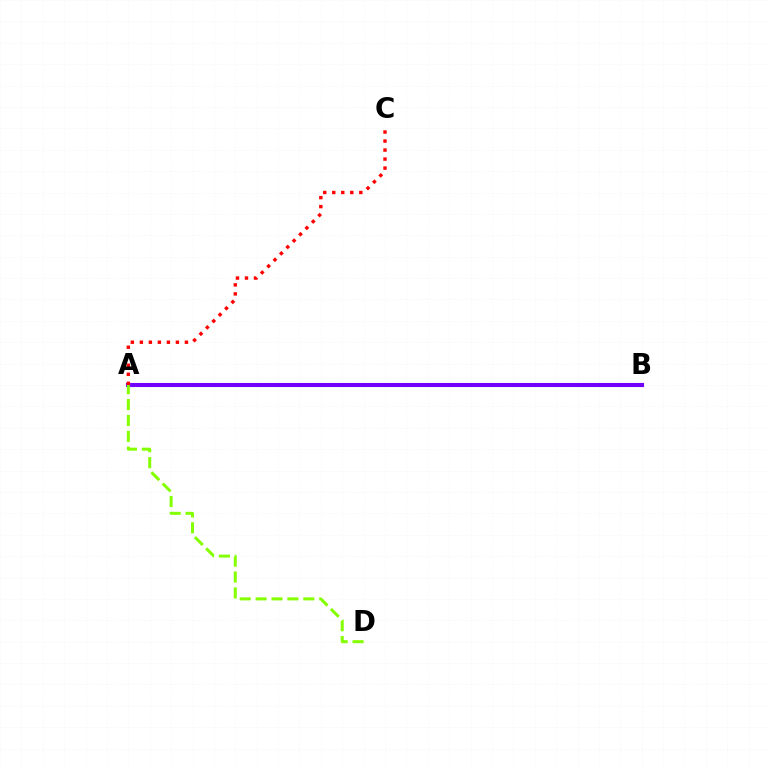{('A', 'B'): [{'color': '#00fff6', 'line_style': 'dotted', 'thickness': 1.99}, {'color': '#7200ff', 'line_style': 'solid', 'thickness': 2.95}], ('A', 'C'): [{'color': '#ff0000', 'line_style': 'dotted', 'thickness': 2.45}], ('A', 'D'): [{'color': '#84ff00', 'line_style': 'dashed', 'thickness': 2.16}]}